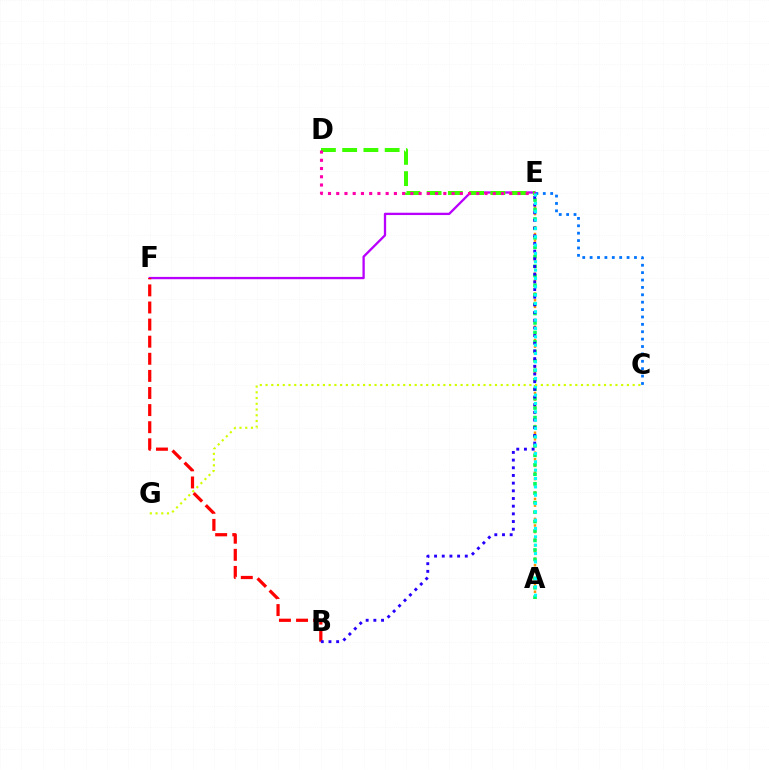{('A', 'E'): [{'color': '#ff9400', 'line_style': 'dotted', 'thickness': 1.8}, {'color': '#00ff5c', 'line_style': 'dotted', 'thickness': 2.57}, {'color': '#00fff6', 'line_style': 'dotted', 'thickness': 2.27}], ('E', 'F'): [{'color': '#b900ff', 'line_style': 'solid', 'thickness': 1.66}], ('C', 'E'): [{'color': '#0074ff', 'line_style': 'dotted', 'thickness': 2.01}], ('B', 'F'): [{'color': '#ff0000', 'line_style': 'dashed', 'thickness': 2.32}], ('B', 'E'): [{'color': '#2500ff', 'line_style': 'dotted', 'thickness': 2.09}], ('D', 'E'): [{'color': '#3dff00', 'line_style': 'dashed', 'thickness': 2.89}, {'color': '#ff00ac', 'line_style': 'dotted', 'thickness': 2.24}], ('C', 'G'): [{'color': '#d1ff00', 'line_style': 'dotted', 'thickness': 1.56}]}